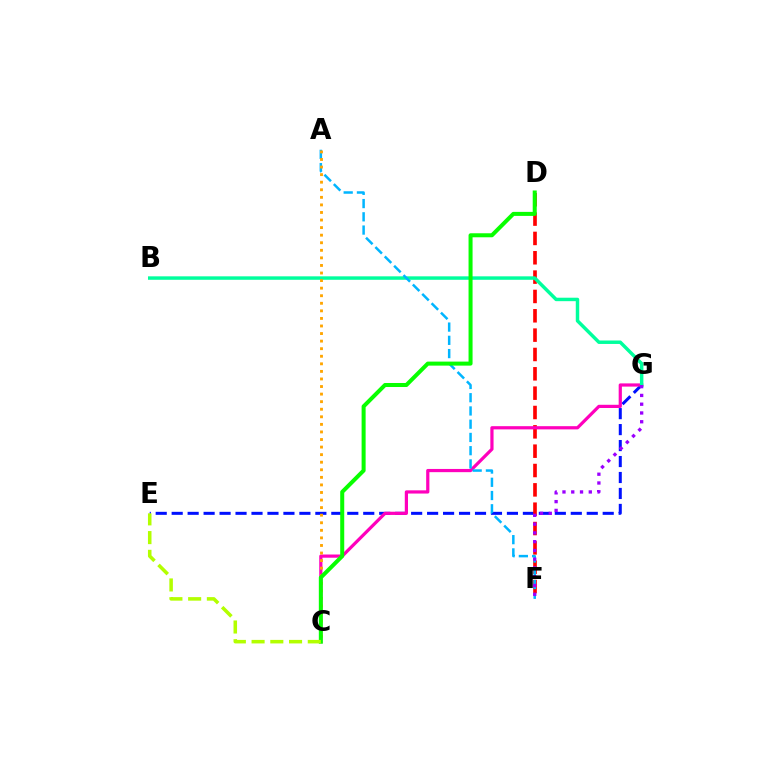{('E', 'G'): [{'color': '#0010ff', 'line_style': 'dashed', 'thickness': 2.17}], ('D', 'F'): [{'color': '#ff0000', 'line_style': 'dashed', 'thickness': 2.63}], ('C', 'G'): [{'color': '#ff00bd', 'line_style': 'solid', 'thickness': 2.31}], ('B', 'G'): [{'color': '#00ff9d', 'line_style': 'solid', 'thickness': 2.49}], ('A', 'F'): [{'color': '#00b5ff', 'line_style': 'dashed', 'thickness': 1.8}], ('A', 'C'): [{'color': '#ffa500', 'line_style': 'dotted', 'thickness': 2.06}], ('C', 'D'): [{'color': '#08ff00', 'line_style': 'solid', 'thickness': 2.89}], ('C', 'E'): [{'color': '#b3ff00', 'line_style': 'dashed', 'thickness': 2.55}], ('F', 'G'): [{'color': '#9b00ff', 'line_style': 'dotted', 'thickness': 2.38}]}